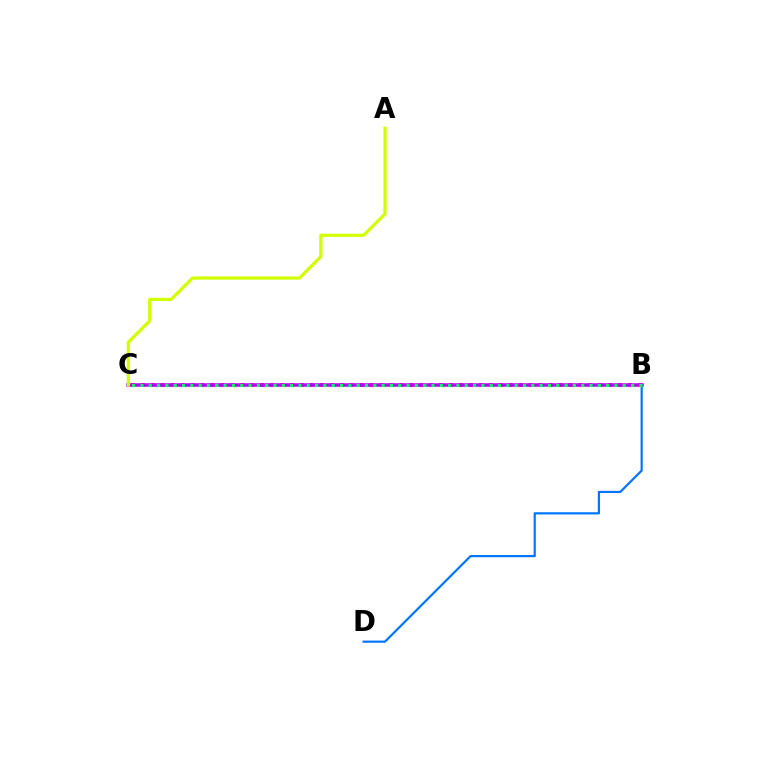{('B', 'C'): [{'color': '#ff0000', 'line_style': 'dotted', 'thickness': 2.7}, {'color': '#b900ff', 'line_style': 'solid', 'thickness': 2.54}, {'color': '#00ff5c', 'line_style': 'dotted', 'thickness': 2.26}], ('B', 'D'): [{'color': '#0074ff', 'line_style': 'solid', 'thickness': 1.57}], ('A', 'C'): [{'color': '#d1ff00', 'line_style': 'solid', 'thickness': 2.33}]}